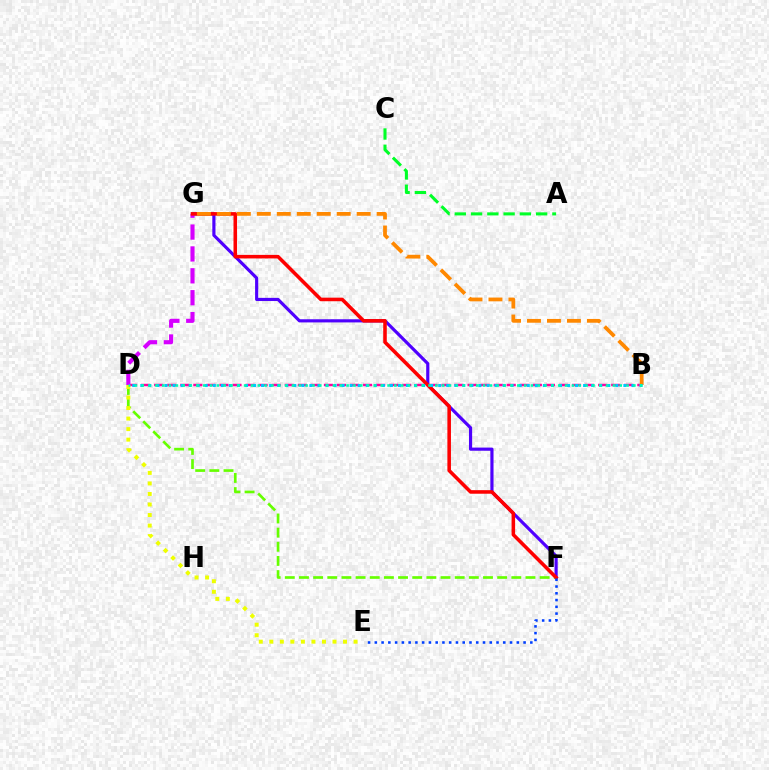{('F', 'G'): [{'color': '#4f00ff', 'line_style': 'solid', 'thickness': 2.28}, {'color': '#ff0000', 'line_style': 'solid', 'thickness': 2.57}], ('D', 'F'): [{'color': '#66ff00', 'line_style': 'dashed', 'thickness': 1.92}], ('B', 'D'): [{'color': '#ff00a0', 'line_style': 'dashed', 'thickness': 1.77}, {'color': '#00c7ff', 'line_style': 'dotted', 'thickness': 2.19}, {'color': '#00ffaf', 'line_style': 'dotted', 'thickness': 1.86}], ('D', 'G'): [{'color': '#d600ff', 'line_style': 'dashed', 'thickness': 2.97}], ('B', 'G'): [{'color': '#ff8800', 'line_style': 'dashed', 'thickness': 2.71}], ('A', 'C'): [{'color': '#00ff27', 'line_style': 'dashed', 'thickness': 2.21}], ('D', 'E'): [{'color': '#eeff00', 'line_style': 'dotted', 'thickness': 2.86}], ('E', 'F'): [{'color': '#003fff', 'line_style': 'dotted', 'thickness': 1.84}]}